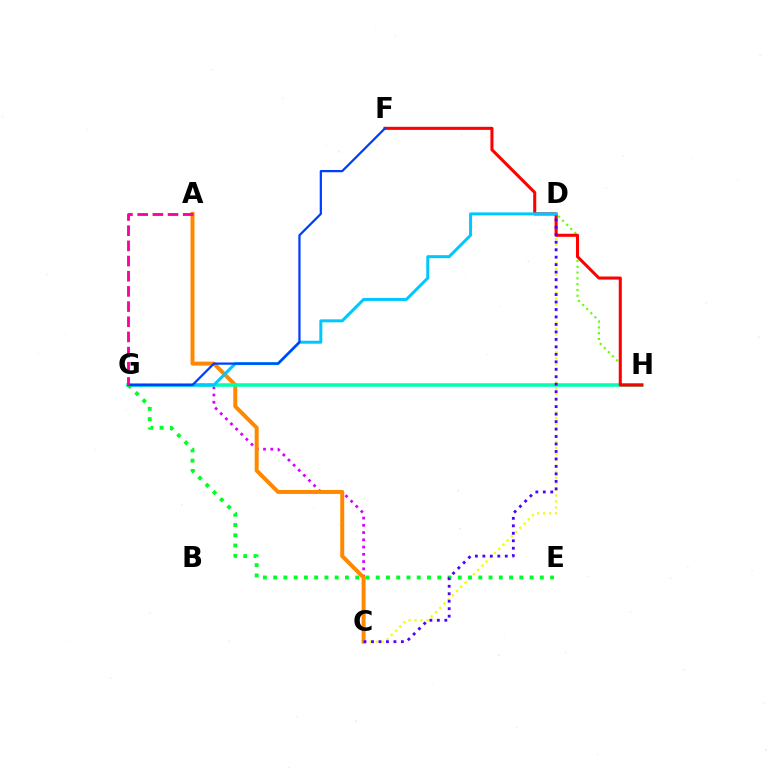{('C', 'G'): [{'color': '#d600ff', 'line_style': 'dotted', 'thickness': 1.97}], ('C', 'D'): [{'color': '#eeff00', 'line_style': 'dotted', 'thickness': 1.62}, {'color': '#4f00ff', 'line_style': 'dotted', 'thickness': 2.03}], ('A', 'C'): [{'color': '#ff8800', 'line_style': 'solid', 'thickness': 2.87}], ('D', 'H'): [{'color': '#66ff00', 'line_style': 'dotted', 'thickness': 1.57}], ('G', 'H'): [{'color': '#00ffaf', 'line_style': 'solid', 'thickness': 2.56}], ('F', 'H'): [{'color': '#ff0000', 'line_style': 'solid', 'thickness': 2.2}], ('D', 'G'): [{'color': '#00c7ff', 'line_style': 'solid', 'thickness': 2.15}], ('E', 'G'): [{'color': '#00ff27', 'line_style': 'dotted', 'thickness': 2.79}], ('F', 'G'): [{'color': '#003fff', 'line_style': 'solid', 'thickness': 1.61}], ('A', 'G'): [{'color': '#ff00a0', 'line_style': 'dashed', 'thickness': 2.06}]}